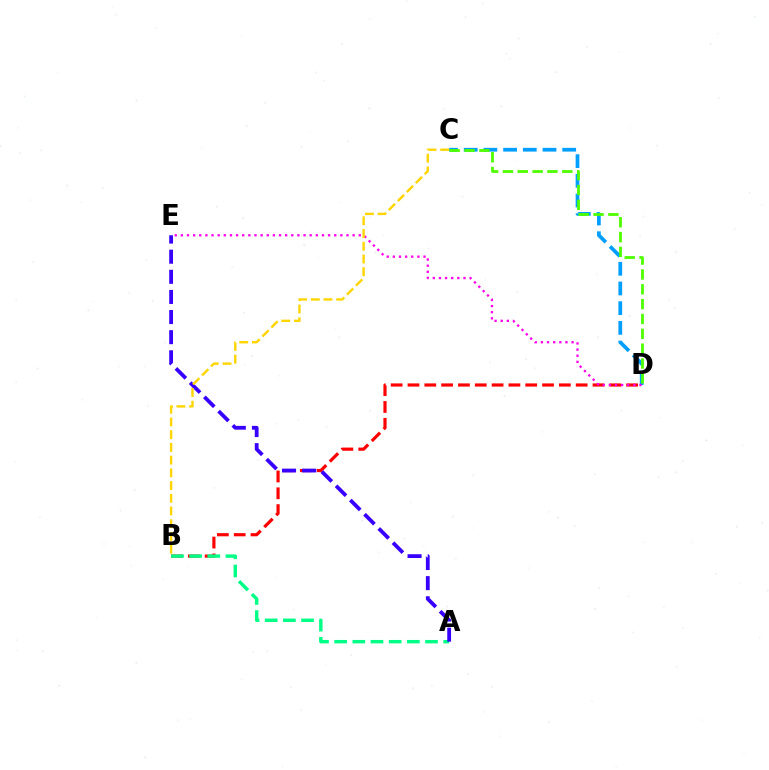{('B', 'D'): [{'color': '#ff0000', 'line_style': 'dashed', 'thickness': 2.28}], ('A', 'B'): [{'color': '#00ff86', 'line_style': 'dashed', 'thickness': 2.47}], ('C', 'D'): [{'color': '#009eff', 'line_style': 'dashed', 'thickness': 2.68}, {'color': '#4fff00', 'line_style': 'dashed', 'thickness': 2.02}], ('A', 'E'): [{'color': '#3700ff', 'line_style': 'dashed', 'thickness': 2.73}], ('D', 'E'): [{'color': '#ff00ed', 'line_style': 'dotted', 'thickness': 1.67}], ('B', 'C'): [{'color': '#ffd500', 'line_style': 'dashed', 'thickness': 1.73}]}